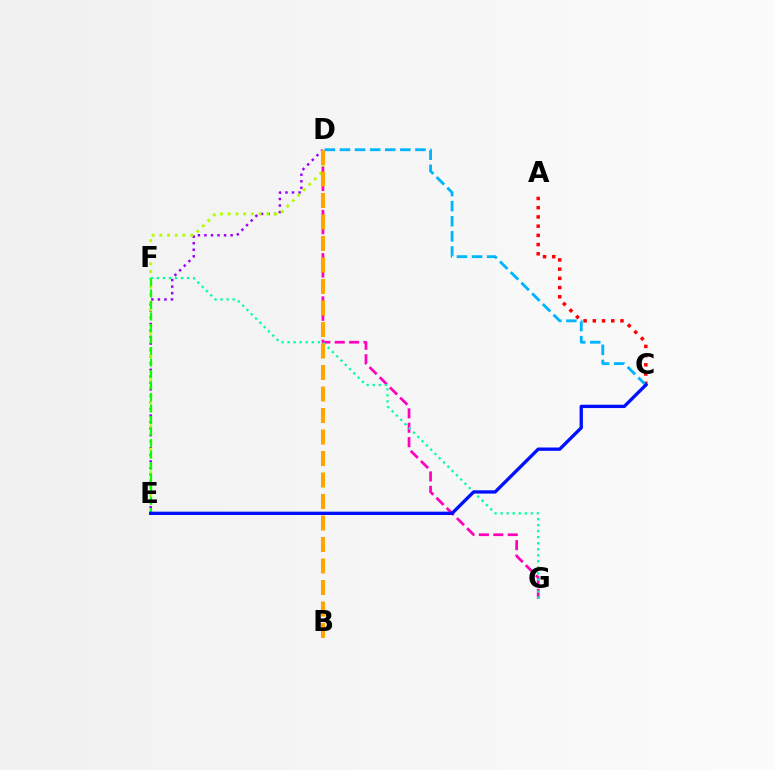{('D', 'E'): [{'color': '#9b00ff', 'line_style': 'dotted', 'thickness': 1.78}, {'color': '#b3ff00', 'line_style': 'dotted', 'thickness': 2.1}], ('A', 'C'): [{'color': '#ff0000', 'line_style': 'dotted', 'thickness': 2.5}], ('D', 'G'): [{'color': '#ff00bd', 'line_style': 'dashed', 'thickness': 1.96}], ('E', 'F'): [{'color': '#08ff00', 'line_style': 'dashed', 'thickness': 1.56}], ('F', 'G'): [{'color': '#00ff9d', 'line_style': 'dotted', 'thickness': 1.64}], ('B', 'D'): [{'color': '#ffa500', 'line_style': 'dashed', 'thickness': 2.92}], ('C', 'D'): [{'color': '#00b5ff', 'line_style': 'dashed', 'thickness': 2.05}], ('C', 'E'): [{'color': '#0010ff', 'line_style': 'solid', 'thickness': 2.4}]}